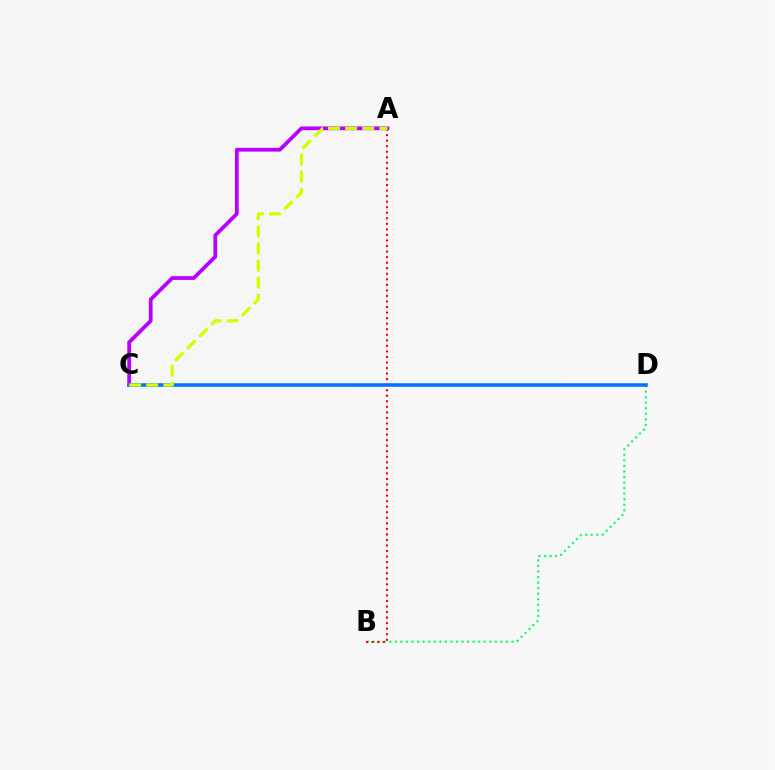{('A', 'C'): [{'color': '#b900ff', 'line_style': 'solid', 'thickness': 2.71}, {'color': '#d1ff00', 'line_style': 'dashed', 'thickness': 2.32}], ('B', 'D'): [{'color': '#00ff5c', 'line_style': 'dotted', 'thickness': 1.51}], ('A', 'B'): [{'color': '#ff0000', 'line_style': 'dotted', 'thickness': 1.51}], ('C', 'D'): [{'color': '#0074ff', 'line_style': 'solid', 'thickness': 2.55}]}